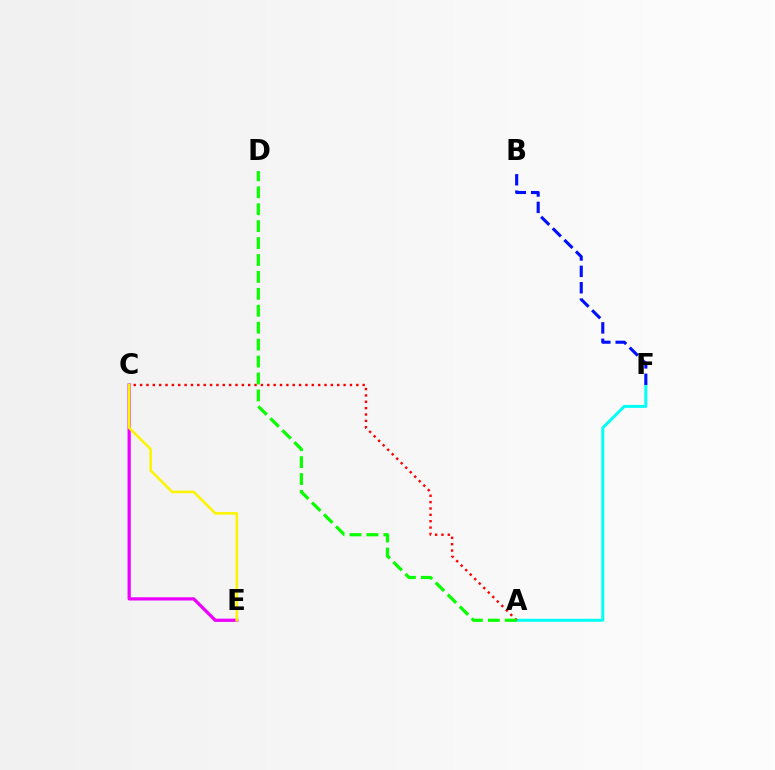{('A', 'F'): [{'color': '#00fff6', 'line_style': 'solid', 'thickness': 2.13}], ('C', 'E'): [{'color': '#ee00ff', 'line_style': 'solid', 'thickness': 2.32}, {'color': '#fcf500', 'line_style': 'solid', 'thickness': 1.85}], ('A', 'C'): [{'color': '#ff0000', 'line_style': 'dotted', 'thickness': 1.73}], ('A', 'D'): [{'color': '#08ff00', 'line_style': 'dashed', 'thickness': 2.3}], ('B', 'F'): [{'color': '#0010ff', 'line_style': 'dashed', 'thickness': 2.22}]}